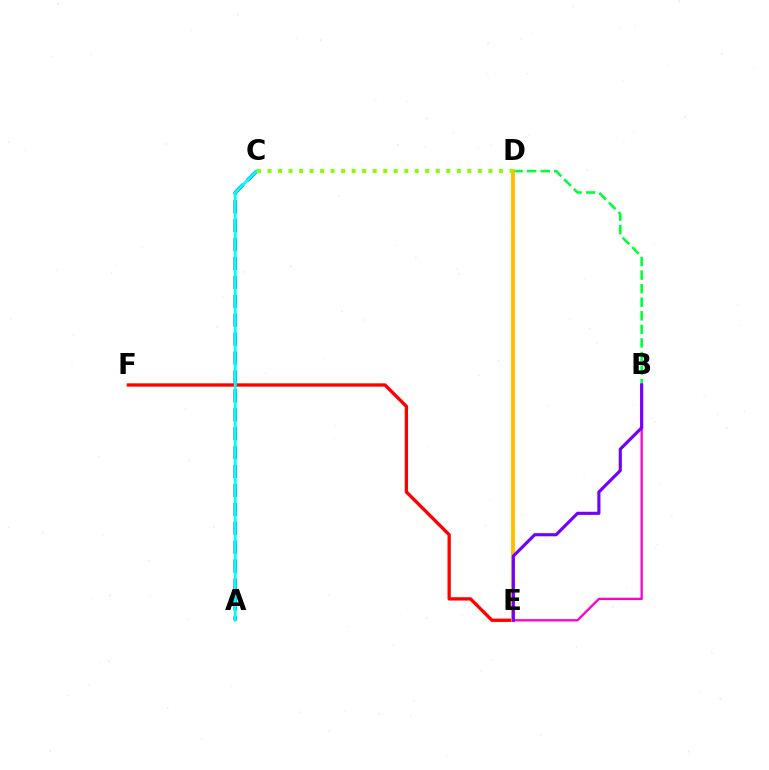{('E', 'F'): [{'color': '#ff0000', 'line_style': 'solid', 'thickness': 2.39}], ('A', 'C'): [{'color': '#004bff', 'line_style': 'dashed', 'thickness': 2.57}, {'color': '#00fff6', 'line_style': 'solid', 'thickness': 2.06}], ('B', 'D'): [{'color': '#00ff39', 'line_style': 'dashed', 'thickness': 1.84}], ('D', 'E'): [{'color': '#ffbd00', 'line_style': 'solid', 'thickness': 2.74}], ('B', 'E'): [{'color': '#ff00cf', 'line_style': 'solid', 'thickness': 1.66}, {'color': '#7200ff', 'line_style': 'solid', 'thickness': 2.26}], ('C', 'D'): [{'color': '#84ff00', 'line_style': 'dotted', 'thickness': 2.86}]}